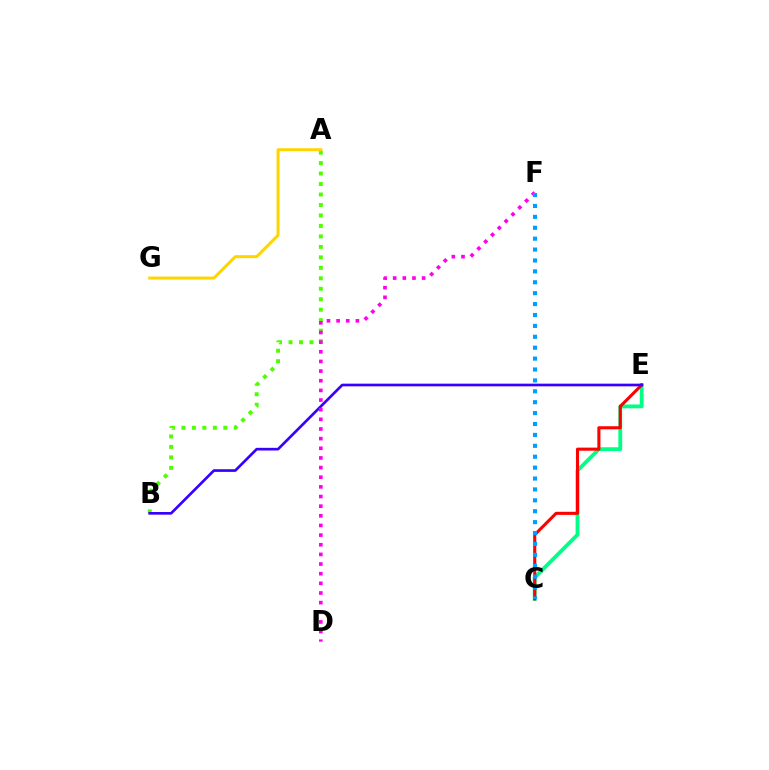{('C', 'E'): [{'color': '#00ff86', 'line_style': 'solid', 'thickness': 2.77}, {'color': '#ff0000', 'line_style': 'solid', 'thickness': 2.22}], ('A', 'B'): [{'color': '#4fff00', 'line_style': 'dotted', 'thickness': 2.85}], ('A', 'G'): [{'color': '#ffd500', 'line_style': 'solid', 'thickness': 2.16}], ('B', 'E'): [{'color': '#3700ff', 'line_style': 'solid', 'thickness': 1.92}], ('D', 'F'): [{'color': '#ff00ed', 'line_style': 'dotted', 'thickness': 2.62}], ('C', 'F'): [{'color': '#009eff', 'line_style': 'dotted', 'thickness': 2.96}]}